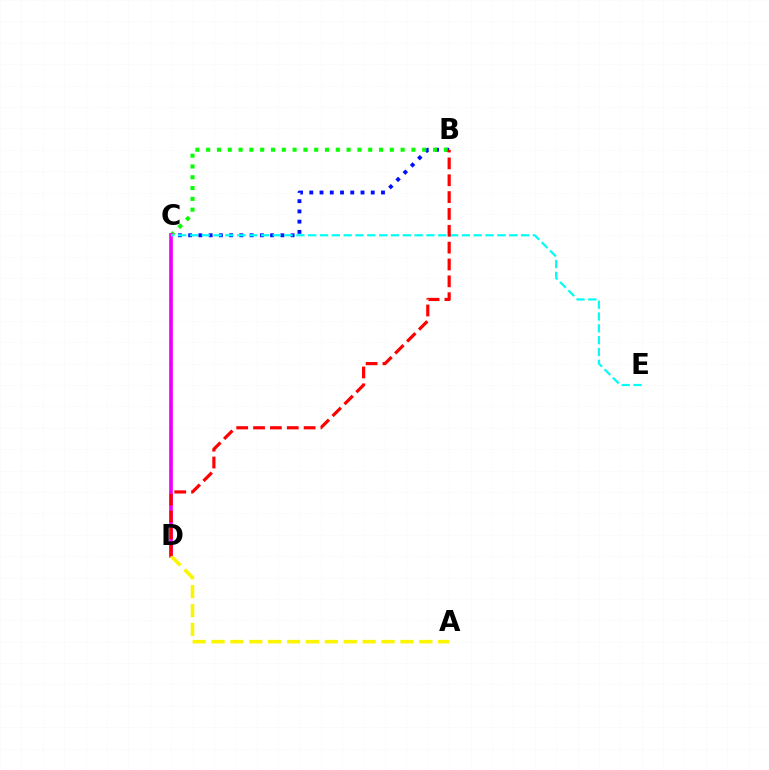{('B', 'C'): [{'color': '#0010ff', 'line_style': 'dotted', 'thickness': 2.78}, {'color': '#08ff00', 'line_style': 'dotted', 'thickness': 2.94}], ('C', 'D'): [{'color': '#ee00ff', 'line_style': 'solid', 'thickness': 2.64}], ('C', 'E'): [{'color': '#00fff6', 'line_style': 'dashed', 'thickness': 1.61}], ('A', 'D'): [{'color': '#fcf500', 'line_style': 'dashed', 'thickness': 2.57}], ('B', 'D'): [{'color': '#ff0000', 'line_style': 'dashed', 'thickness': 2.29}]}